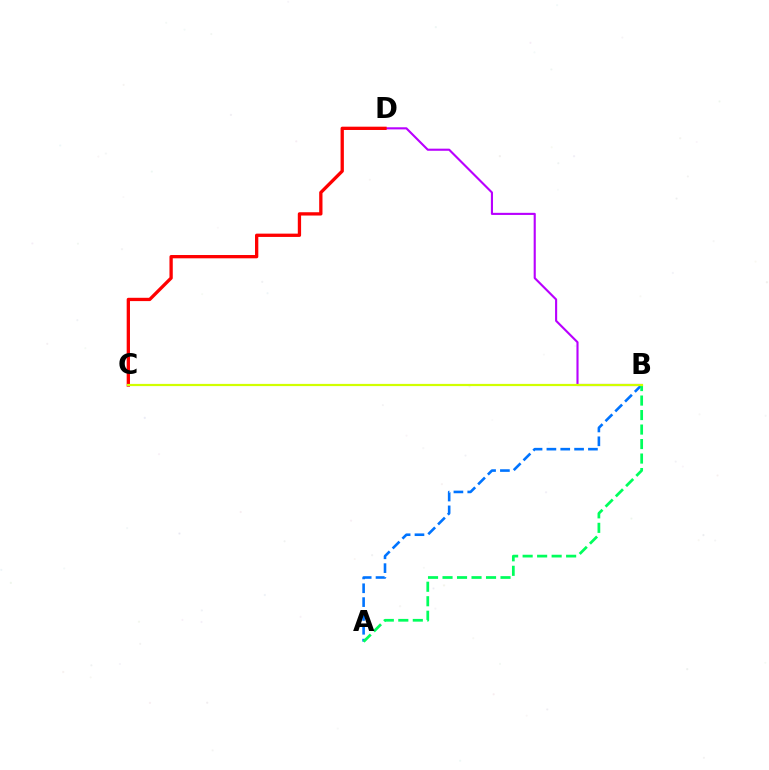{('B', 'D'): [{'color': '#b900ff', 'line_style': 'solid', 'thickness': 1.52}], ('A', 'B'): [{'color': '#0074ff', 'line_style': 'dashed', 'thickness': 1.88}, {'color': '#00ff5c', 'line_style': 'dashed', 'thickness': 1.97}], ('C', 'D'): [{'color': '#ff0000', 'line_style': 'solid', 'thickness': 2.38}], ('B', 'C'): [{'color': '#d1ff00', 'line_style': 'solid', 'thickness': 1.59}]}